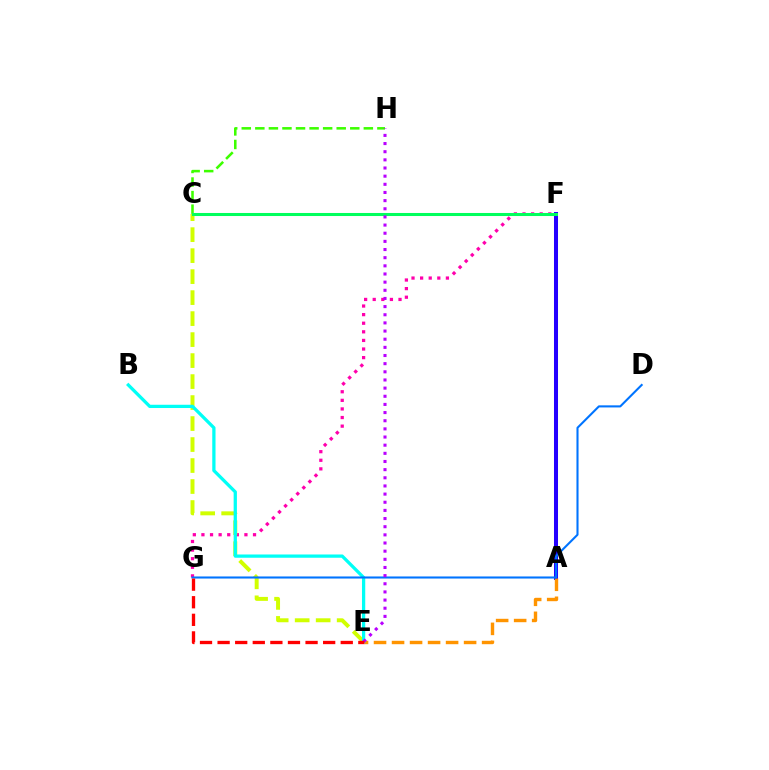{('F', 'G'): [{'color': '#ff00ac', 'line_style': 'dotted', 'thickness': 2.34}], ('A', 'F'): [{'color': '#2500ff', 'line_style': 'solid', 'thickness': 2.9}], ('C', 'E'): [{'color': '#d1ff00', 'line_style': 'dashed', 'thickness': 2.85}], ('A', 'E'): [{'color': '#ff9400', 'line_style': 'dashed', 'thickness': 2.45}], ('C', 'H'): [{'color': '#3dff00', 'line_style': 'dashed', 'thickness': 1.84}], ('B', 'E'): [{'color': '#00fff6', 'line_style': 'solid', 'thickness': 2.35}], ('D', 'G'): [{'color': '#0074ff', 'line_style': 'solid', 'thickness': 1.5}], ('C', 'F'): [{'color': '#00ff5c', 'line_style': 'solid', 'thickness': 2.2}], ('E', 'H'): [{'color': '#b900ff', 'line_style': 'dotted', 'thickness': 2.21}], ('E', 'G'): [{'color': '#ff0000', 'line_style': 'dashed', 'thickness': 2.39}]}